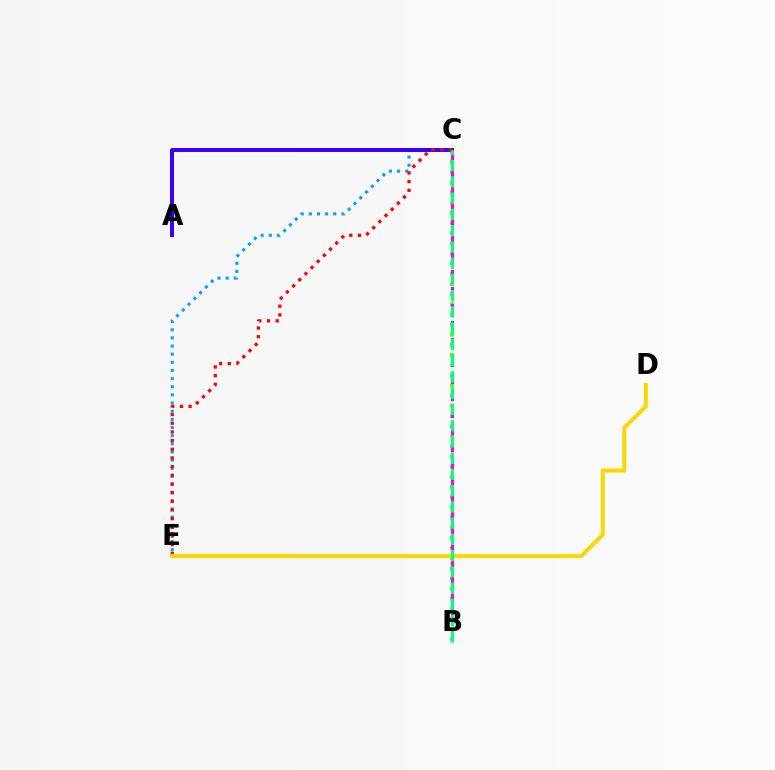{('C', 'E'): [{'color': '#009eff', 'line_style': 'dotted', 'thickness': 2.21}, {'color': '#ff0000', 'line_style': 'dotted', 'thickness': 2.36}], ('A', 'C'): [{'color': '#3700ff', 'line_style': 'solid', 'thickness': 2.86}], ('B', 'C'): [{'color': '#4fff00', 'line_style': 'dotted', 'thickness': 2.76}, {'color': '#ff00ed', 'line_style': 'dashed', 'thickness': 2.32}, {'color': '#00ff86', 'line_style': 'dashed', 'thickness': 2.21}], ('D', 'E'): [{'color': '#ffd500', 'line_style': 'solid', 'thickness': 2.9}]}